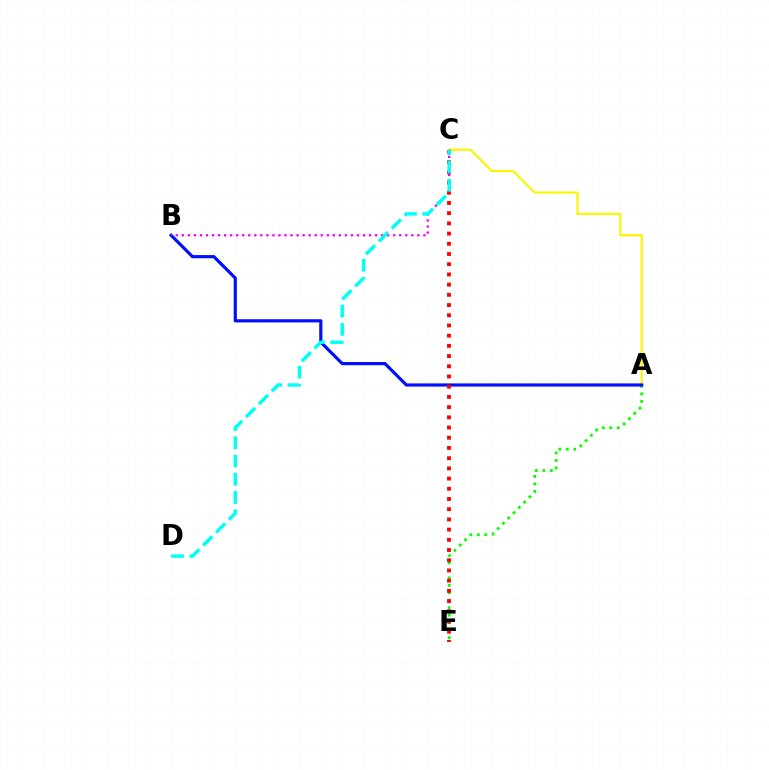{('A', 'C'): [{'color': '#fcf500', 'line_style': 'solid', 'thickness': 1.56}], ('A', 'E'): [{'color': '#08ff00', 'line_style': 'dotted', 'thickness': 2.03}], ('A', 'B'): [{'color': '#0010ff', 'line_style': 'solid', 'thickness': 2.3}], ('B', 'C'): [{'color': '#ee00ff', 'line_style': 'dotted', 'thickness': 1.64}], ('C', 'E'): [{'color': '#ff0000', 'line_style': 'dotted', 'thickness': 2.77}], ('C', 'D'): [{'color': '#00fff6', 'line_style': 'dashed', 'thickness': 2.48}]}